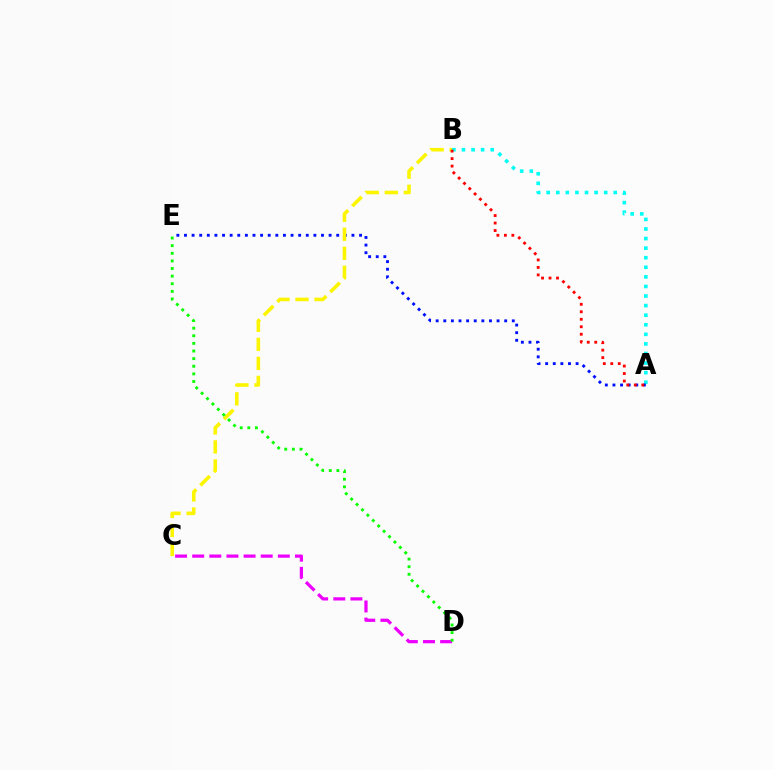{('A', 'B'): [{'color': '#00fff6', 'line_style': 'dotted', 'thickness': 2.6}, {'color': '#ff0000', 'line_style': 'dotted', 'thickness': 2.03}], ('A', 'E'): [{'color': '#0010ff', 'line_style': 'dotted', 'thickness': 2.07}], ('B', 'C'): [{'color': '#fcf500', 'line_style': 'dashed', 'thickness': 2.58}], ('C', 'D'): [{'color': '#ee00ff', 'line_style': 'dashed', 'thickness': 2.33}], ('D', 'E'): [{'color': '#08ff00', 'line_style': 'dotted', 'thickness': 2.07}]}